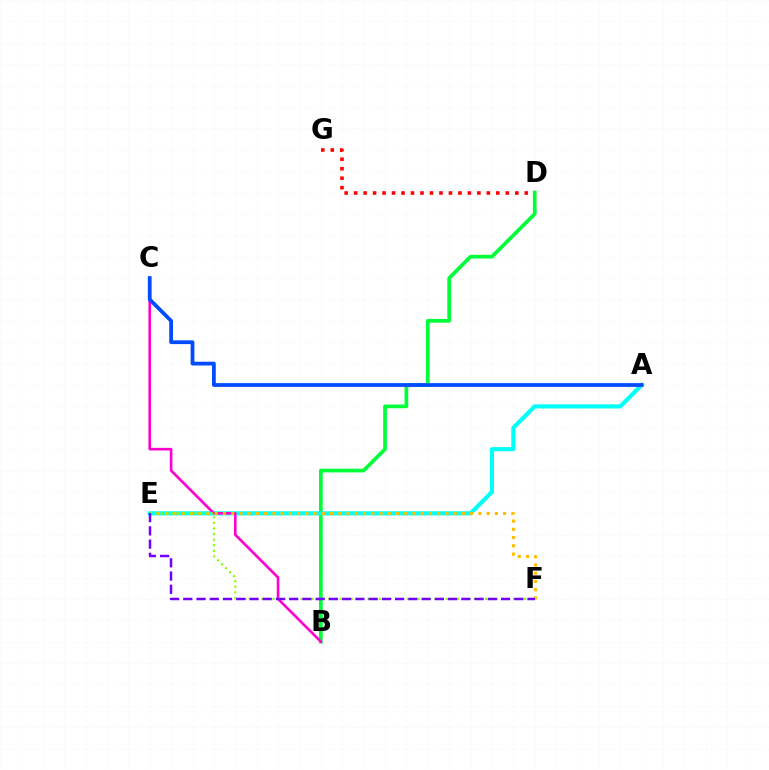{('D', 'G'): [{'color': '#ff0000', 'line_style': 'dotted', 'thickness': 2.58}], ('B', 'D'): [{'color': '#00ff39', 'line_style': 'solid', 'thickness': 2.68}], ('A', 'E'): [{'color': '#00fff6', 'line_style': 'solid', 'thickness': 2.98}], ('B', 'C'): [{'color': '#ff00cf', 'line_style': 'solid', 'thickness': 1.89}], ('E', 'F'): [{'color': '#ffbd00', 'line_style': 'dotted', 'thickness': 2.24}, {'color': '#84ff00', 'line_style': 'dotted', 'thickness': 1.52}, {'color': '#7200ff', 'line_style': 'dashed', 'thickness': 1.8}], ('A', 'C'): [{'color': '#004bff', 'line_style': 'solid', 'thickness': 2.7}]}